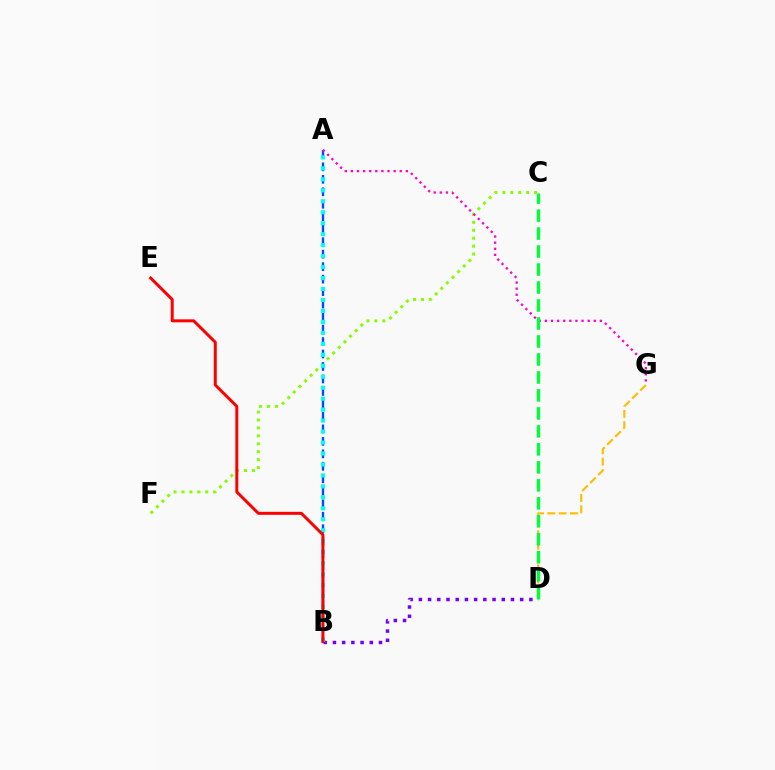{('B', 'D'): [{'color': '#7200ff', 'line_style': 'dotted', 'thickness': 2.5}], ('C', 'F'): [{'color': '#84ff00', 'line_style': 'dotted', 'thickness': 2.15}], ('A', 'B'): [{'color': '#004bff', 'line_style': 'dashed', 'thickness': 1.7}, {'color': '#00fff6', 'line_style': 'dotted', 'thickness': 2.98}], ('B', 'E'): [{'color': '#ff0000', 'line_style': 'solid', 'thickness': 2.15}], ('D', 'G'): [{'color': '#ffbd00', 'line_style': 'dashed', 'thickness': 1.54}], ('A', 'G'): [{'color': '#ff00cf', 'line_style': 'dotted', 'thickness': 1.66}], ('C', 'D'): [{'color': '#00ff39', 'line_style': 'dashed', 'thickness': 2.44}]}